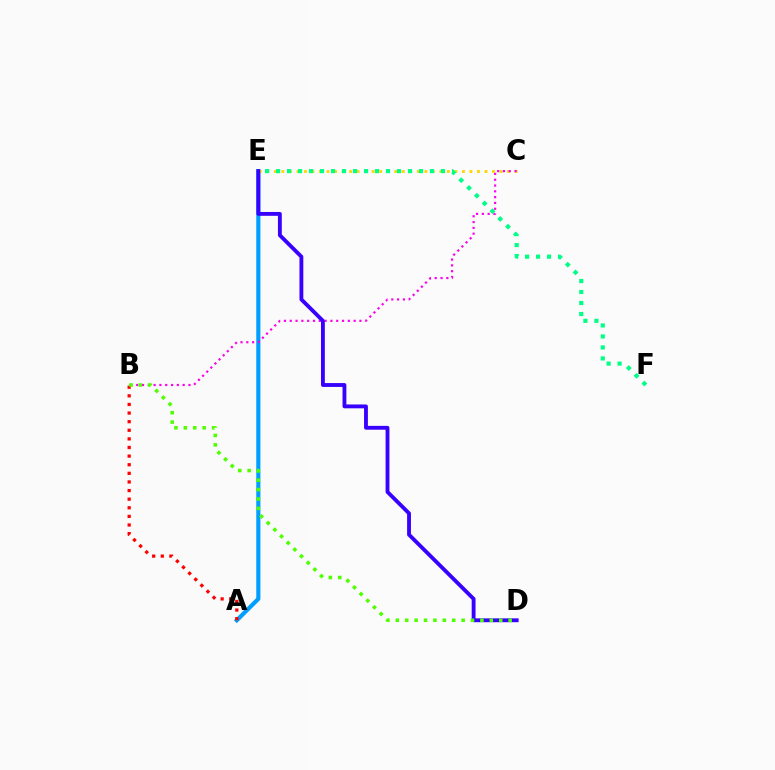{('A', 'E'): [{'color': '#009eff', 'line_style': 'solid', 'thickness': 2.97}], ('C', 'E'): [{'color': '#ffd500', 'line_style': 'dotted', 'thickness': 2.04}], ('B', 'C'): [{'color': '#ff00ed', 'line_style': 'dotted', 'thickness': 1.58}], ('E', 'F'): [{'color': '#00ff86', 'line_style': 'dotted', 'thickness': 2.99}], ('D', 'E'): [{'color': '#3700ff', 'line_style': 'solid', 'thickness': 2.77}], ('A', 'B'): [{'color': '#ff0000', 'line_style': 'dotted', 'thickness': 2.34}], ('B', 'D'): [{'color': '#4fff00', 'line_style': 'dotted', 'thickness': 2.55}]}